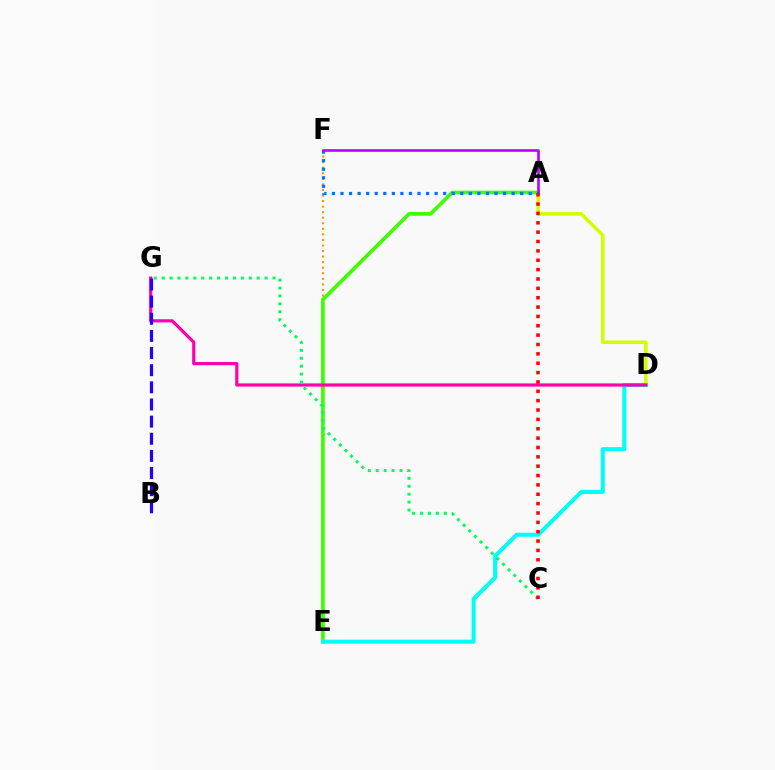{('E', 'F'): [{'color': '#ff9400', 'line_style': 'dotted', 'thickness': 1.51}], ('A', 'D'): [{'color': '#d1ff00', 'line_style': 'solid', 'thickness': 2.55}], ('A', 'E'): [{'color': '#3dff00', 'line_style': 'solid', 'thickness': 2.65}], ('D', 'E'): [{'color': '#00fff6', 'line_style': 'solid', 'thickness': 2.91}], ('A', 'F'): [{'color': '#0074ff', 'line_style': 'dotted', 'thickness': 2.32}, {'color': '#b900ff', 'line_style': 'solid', 'thickness': 1.88}], ('D', 'G'): [{'color': '#ff00ac', 'line_style': 'solid', 'thickness': 2.29}], ('C', 'G'): [{'color': '#00ff5c', 'line_style': 'dotted', 'thickness': 2.15}], ('B', 'G'): [{'color': '#2500ff', 'line_style': 'dashed', 'thickness': 2.33}], ('A', 'C'): [{'color': '#ff0000', 'line_style': 'dotted', 'thickness': 2.54}]}